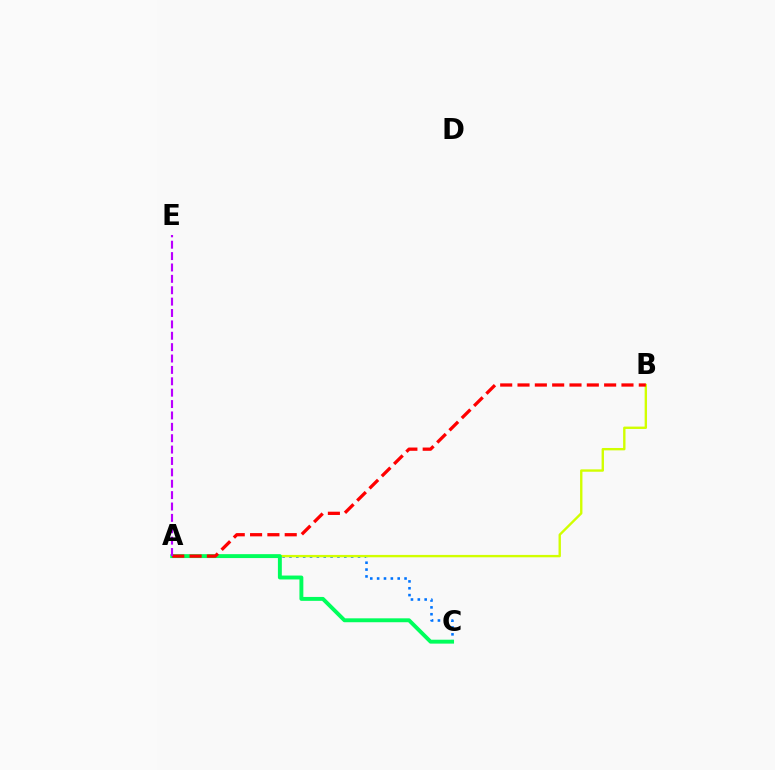{('A', 'C'): [{'color': '#0074ff', 'line_style': 'dotted', 'thickness': 1.86}, {'color': '#00ff5c', 'line_style': 'solid', 'thickness': 2.81}], ('A', 'B'): [{'color': '#d1ff00', 'line_style': 'solid', 'thickness': 1.71}, {'color': '#ff0000', 'line_style': 'dashed', 'thickness': 2.35}], ('A', 'E'): [{'color': '#b900ff', 'line_style': 'dashed', 'thickness': 1.55}]}